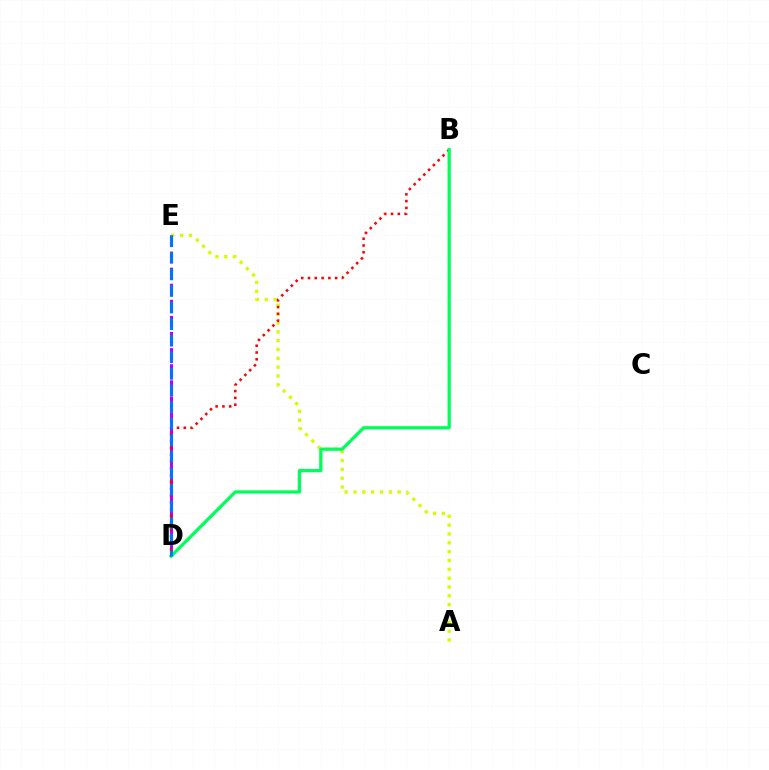{('A', 'E'): [{'color': '#d1ff00', 'line_style': 'dotted', 'thickness': 2.4}], ('D', 'E'): [{'color': '#b900ff', 'line_style': 'dashed', 'thickness': 2.19}, {'color': '#0074ff', 'line_style': 'dashed', 'thickness': 2.25}], ('B', 'D'): [{'color': '#ff0000', 'line_style': 'dotted', 'thickness': 1.84}, {'color': '#00ff5c', 'line_style': 'solid', 'thickness': 2.35}]}